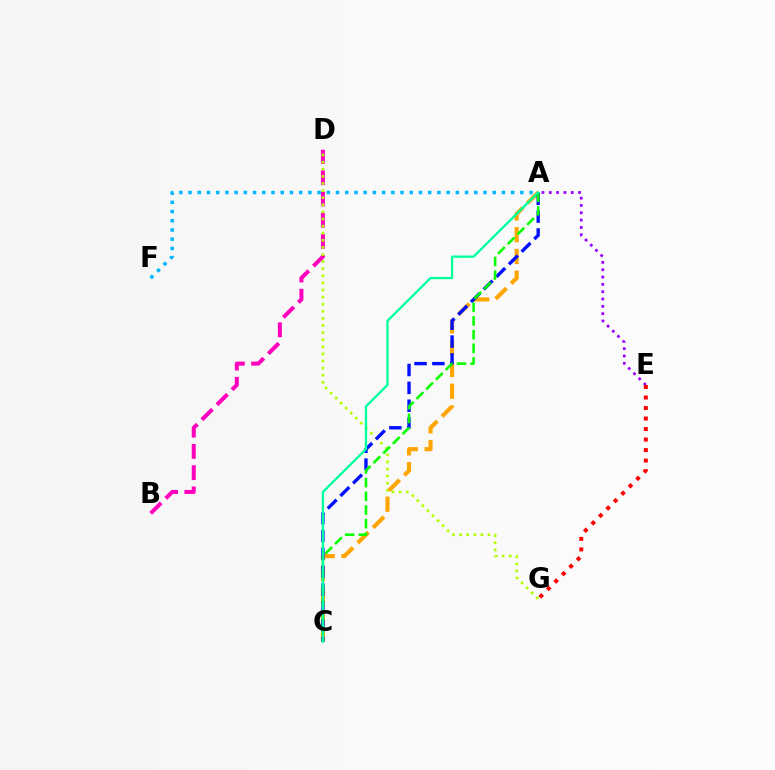{('B', 'D'): [{'color': '#ff00bd', 'line_style': 'dashed', 'thickness': 2.89}], ('A', 'F'): [{'color': '#00b5ff', 'line_style': 'dotted', 'thickness': 2.5}], ('D', 'G'): [{'color': '#b3ff00', 'line_style': 'dotted', 'thickness': 1.93}], ('A', 'E'): [{'color': '#9b00ff', 'line_style': 'dotted', 'thickness': 1.99}], ('E', 'G'): [{'color': '#ff0000', 'line_style': 'dotted', 'thickness': 2.86}], ('A', 'C'): [{'color': '#ffa500', 'line_style': 'dashed', 'thickness': 2.96}, {'color': '#0010ff', 'line_style': 'dashed', 'thickness': 2.43}, {'color': '#08ff00', 'line_style': 'dashed', 'thickness': 1.86}, {'color': '#00ff9d', 'line_style': 'solid', 'thickness': 1.67}]}